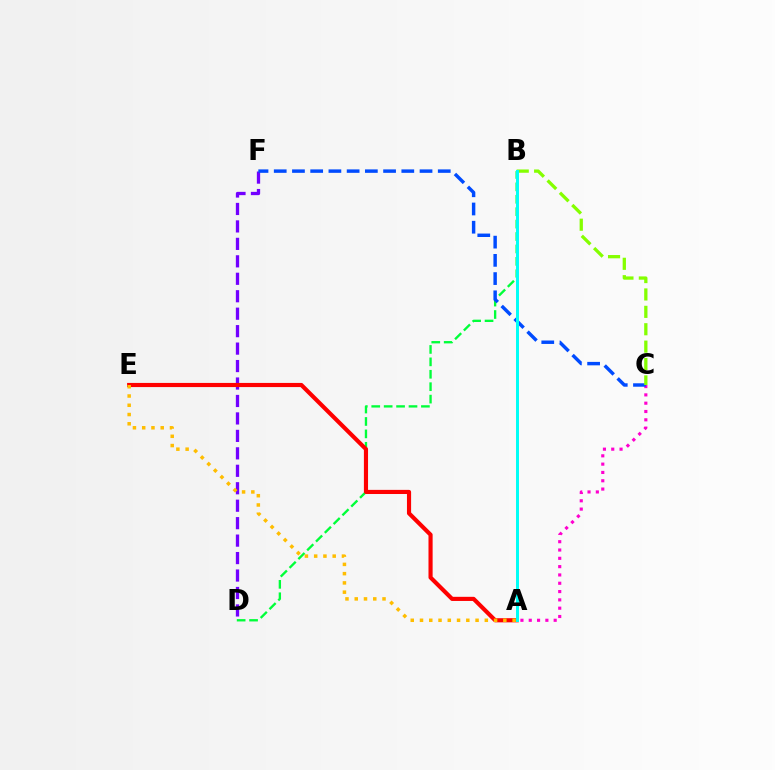{('D', 'F'): [{'color': '#7200ff', 'line_style': 'dashed', 'thickness': 2.37}], ('A', 'C'): [{'color': '#ff00cf', 'line_style': 'dotted', 'thickness': 2.26}], ('B', 'D'): [{'color': '#00ff39', 'line_style': 'dashed', 'thickness': 1.69}], ('C', 'F'): [{'color': '#004bff', 'line_style': 'dashed', 'thickness': 2.48}], ('A', 'E'): [{'color': '#ff0000', 'line_style': 'solid', 'thickness': 2.98}, {'color': '#ffbd00', 'line_style': 'dotted', 'thickness': 2.52}], ('B', 'C'): [{'color': '#84ff00', 'line_style': 'dashed', 'thickness': 2.36}], ('A', 'B'): [{'color': '#00fff6', 'line_style': 'solid', 'thickness': 2.14}]}